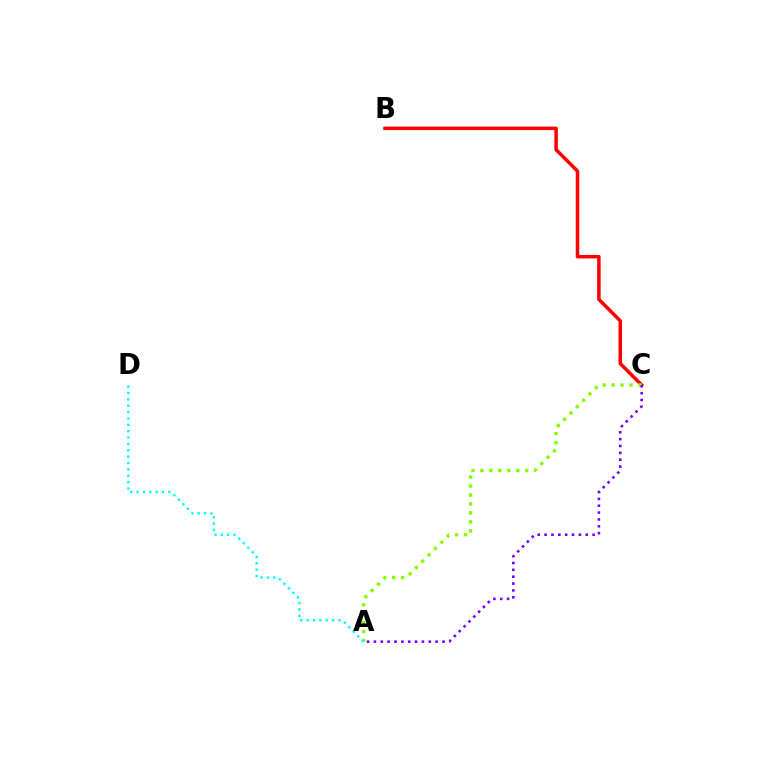{('B', 'C'): [{'color': '#ff0000', 'line_style': 'solid', 'thickness': 2.52}], ('A', 'C'): [{'color': '#84ff00', 'line_style': 'dotted', 'thickness': 2.43}, {'color': '#7200ff', 'line_style': 'dotted', 'thickness': 1.86}], ('A', 'D'): [{'color': '#00fff6', 'line_style': 'dotted', 'thickness': 1.73}]}